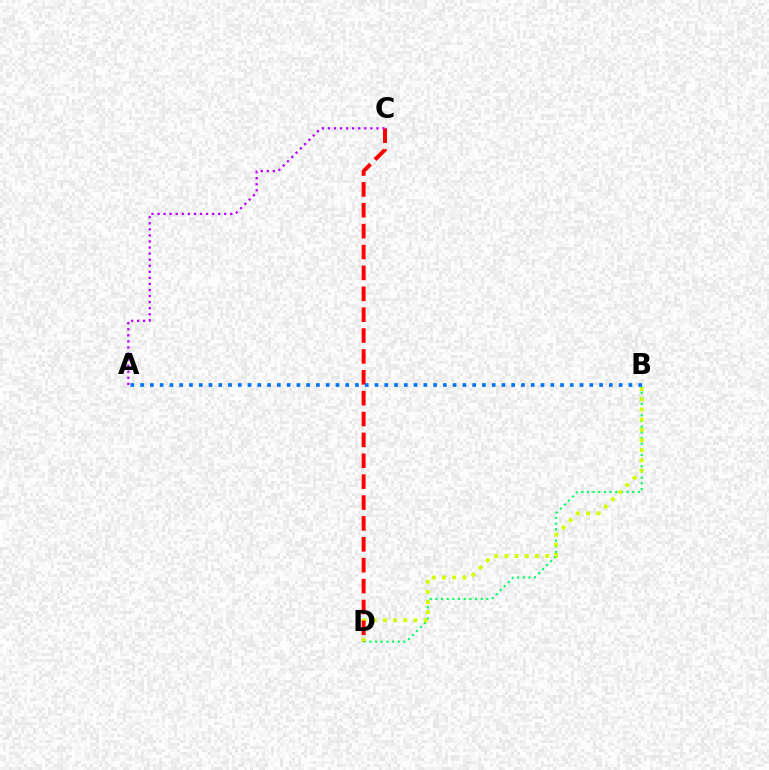{('B', 'D'): [{'color': '#00ff5c', 'line_style': 'dotted', 'thickness': 1.54}, {'color': '#d1ff00', 'line_style': 'dotted', 'thickness': 2.77}], ('C', 'D'): [{'color': '#ff0000', 'line_style': 'dashed', 'thickness': 2.84}], ('A', 'B'): [{'color': '#0074ff', 'line_style': 'dotted', 'thickness': 2.65}], ('A', 'C'): [{'color': '#b900ff', 'line_style': 'dotted', 'thickness': 1.65}]}